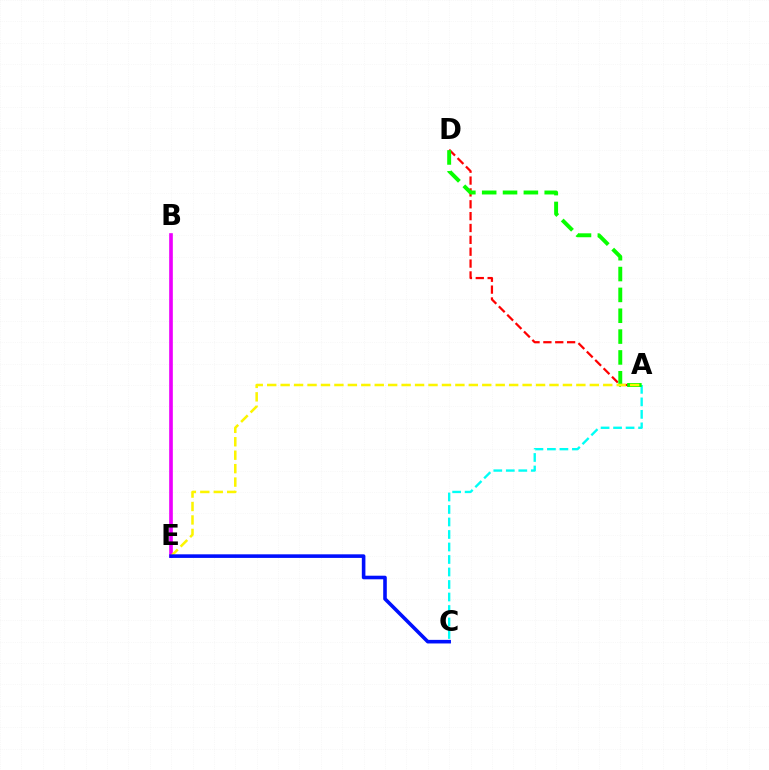{('A', 'C'): [{'color': '#00fff6', 'line_style': 'dashed', 'thickness': 1.7}], ('A', 'D'): [{'color': '#ff0000', 'line_style': 'dashed', 'thickness': 1.61}, {'color': '#08ff00', 'line_style': 'dashed', 'thickness': 2.83}], ('B', 'E'): [{'color': '#ee00ff', 'line_style': 'solid', 'thickness': 2.63}], ('A', 'E'): [{'color': '#fcf500', 'line_style': 'dashed', 'thickness': 1.83}], ('C', 'E'): [{'color': '#0010ff', 'line_style': 'solid', 'thickness': 2.59}]}